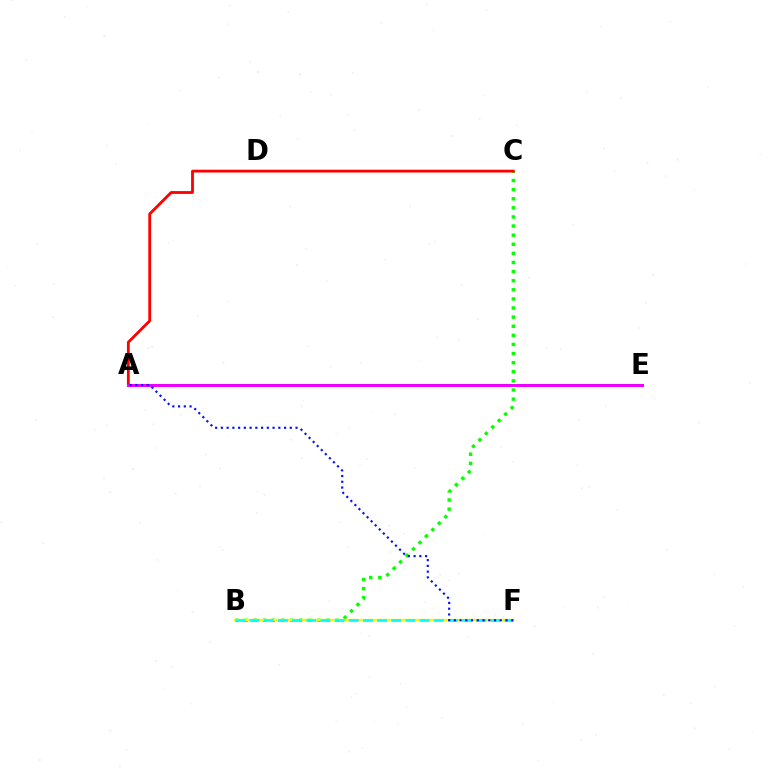{('B', 'C'): [{'color': '#08ff00', 'line_style': 'dotted', 'thickness': 2.47}], ('A', 'C'): [{'color': '#ff0000', 'line_style': 'solid', 'thickness': 2.02}], ('B', 'F'): [{'color': '#fcf500', 'line_style': 'solid', 'thickness': 1.67}, {'color': '#00fff6', 'line_style': 'dashed', 'thickness': 1.92}], ('A', 'E'): [{'color': '#ee00ff', 'line_style': 'solid', 'thickness': 2.18}], ('A', 'F'): [{'color': '#0010ff', 'line_style': 'dotted', 'thickness': 1.56}]}